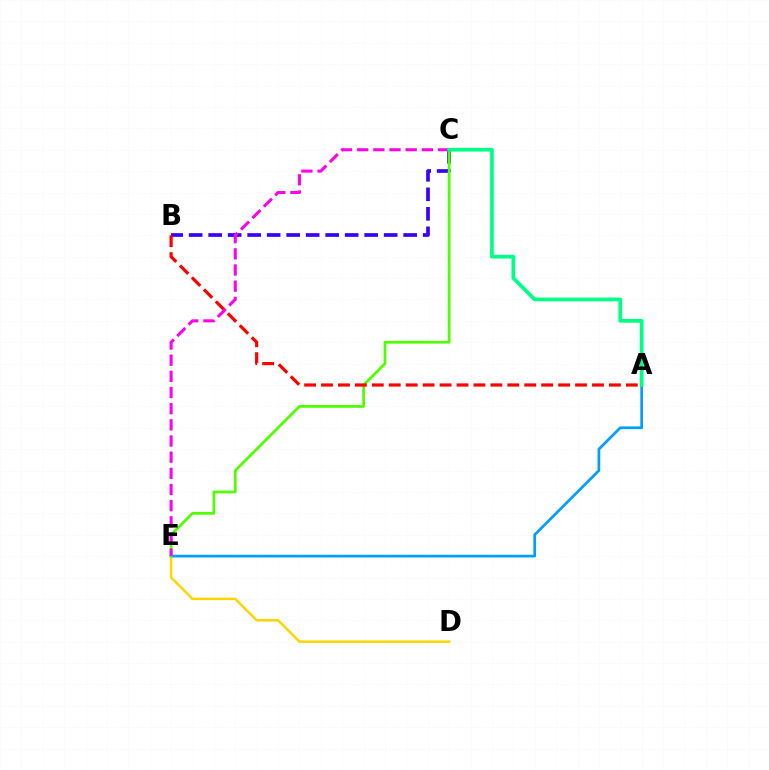{('B', 'C'): [{'color': '#3700ff', 'line_style': 'dashed', 'thickness': 2.65}], ('D', 'E'): [{'color': '#ffd500', 'line_style': 'solid', 'thickness': 1.8}], ('A', 'E'): [{'color': '#009eff', 'line_style': 'solid', 'thickness': 1.96}], ('C', 'E'): [{'color': '#4fff00', 'line_style': 'solid', 'thickness': 1.99}, {'color': '#ff00ed', 'line_style': 'dashed', 'thickness': 2.2}], ('A', 'B'): [{'color': '#ff0000', 'line_style': 'dashed', 'thickness': 2.3}], ('A', 'C'): [{'color': '#00ff86', 'line_style': 'solid', 'thickness': 2.68}]}